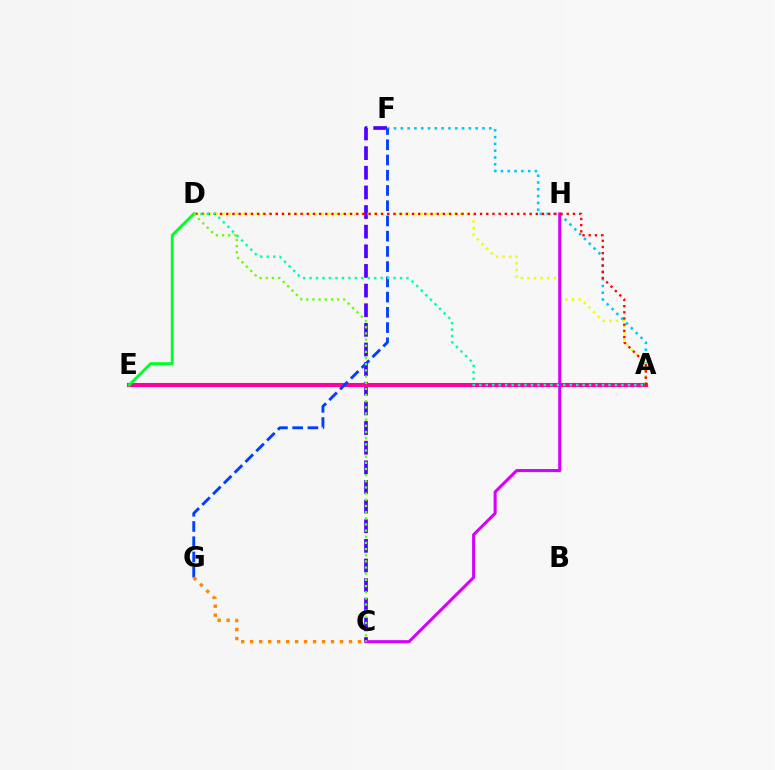{('C', 'F'): [{'color': '#4f00ff', 'line_style': 'dashed', 'thickness': 2.67}], ('A', 'E'): [{'color': '#ff00a0', 'line_style': 'solid', 'thickness': 2.94}], ('A', 'F'): [{'color': '#00c7ff', 'line_style': 'dotted', 'thickness': 1.85}], ('A', 'D'): [{'color': '#eeff00', 'line_style': 'dotted', 'thickness': 1.79}, {'color': '#ff0000', 'line_style': 'dotted', 'thickness': 1.68}, {'color': '#00ffaf', 'line_style': 'dotted', 'thickness': 1.75}], ('F', 'G'): [{'color': '#003fff', 'line_style': 'dashed', 'thickness': 2.07}], ('C', 'H'): [{'color': '#d600ff', 'line_style': 'solid', 'thickness': 2.19}], ('C', 'G'): [{'color': '#ff8800', 'line_style': 'dotted', 'thickness': 2.44}], ('D', 'E'): [{'color': '#00ff27', 'line_style': 'solid', 'thickness': 2.06}], ('C', 'D'): [{'color': '#66ff00', 'line_style': 'dotted', 'thickness': 1.67}]}